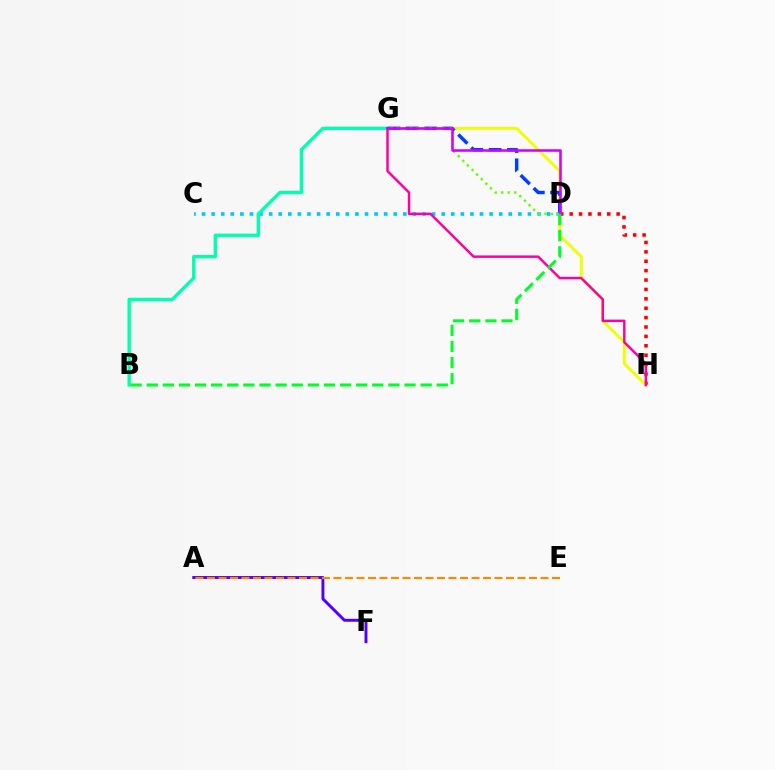{('D', 'H'): [{'color': '#ff0000', 'line_style': 'dotted', 'thickness': 2.55}], ('C', 'D'): [{'color': '#00c7ff', 'line_style': 'dotted', 'thickness': 2.6}], ('G', 'H'): [{'color': '#eeff00', 'line_style': 'solid', 'thickness': 2.07}, {'color': '#ff00a0', 'line_style': 'solid', 'thickness': 1.78}], ('A', 'F'): [{'color': '#4f00ff', 'line_style': 'solid', 'thickness': 2.11}], ('A', 'E'): [{'color': '#ff8800', 'line_style': 'dashed', 'thickness': 1.56}], ('D', 'G'): [{'color': '#003fff', 'line_style': 'dashed', 'thickness': 2.49}, {'color': '#66ff00', 'line_style': 'dotted', 'thickness': 1.77}, {'color': '#d600ff', 'line_style': 'solid', 'thickness': 1.85}], ('B', 'G'): [{'color': '#00ffaf', 'line_style': 'solid', 'thickness': 2.41}], ('B', 'D'): [{'color': '#00ff27', 'line_style': 'dashed', 'thickness': 2.19}]}